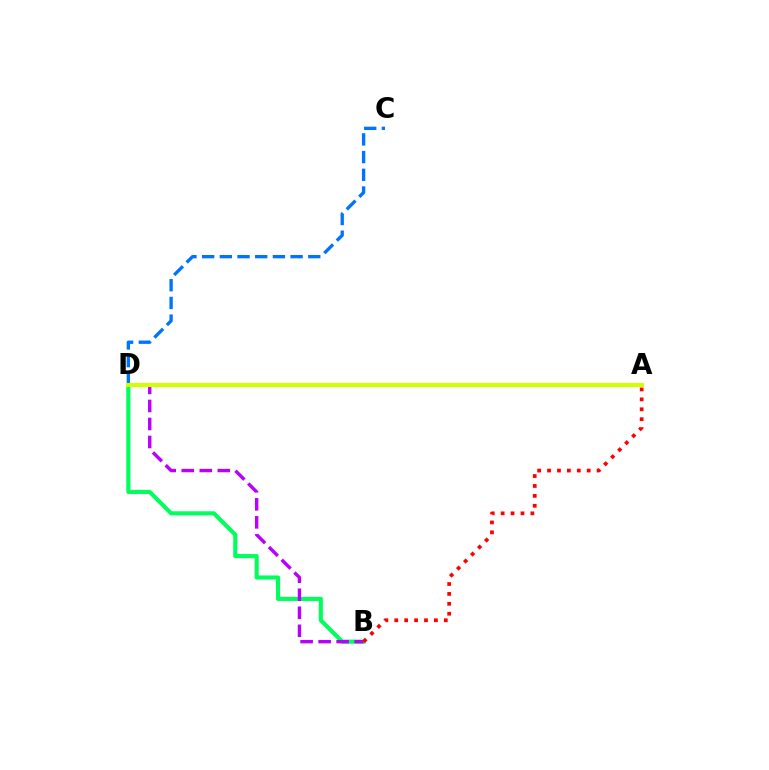{('B', 'D'): [{'color': '#00ff5c', 'line_style': 'solid', 'thickness': 2.97}, {'color': '#b900ff', 'line_style': 'dashed', 'thickness': 2.45}], ('C', 'D'): [{'color': '#0074ff', 'line_style': 'dashed', 'thickness': 2.4}], ('A', 'D'): [{'color': '#d1ff00', 'line_style': 'solid', 'thickness': 2.96}], ('A', 'B'): [{'color': '#ff0000', 'line_style': 'dotted', 'thickness': 2.69}]}